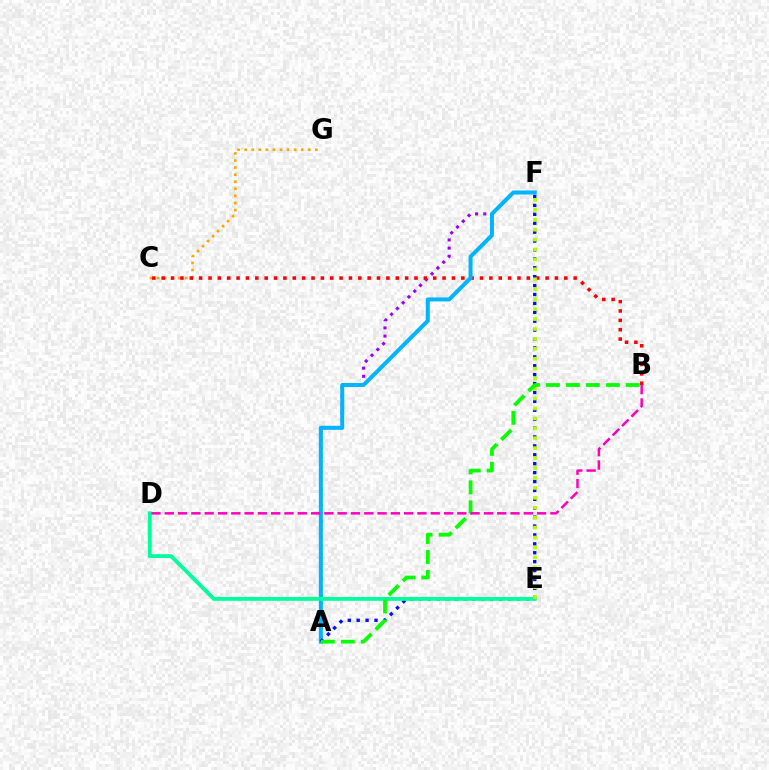{('C', 'G'): [{'color': '#ffa500', 'line_style': 'dotted', 'thickness': 1.92}], ('A', 'F'): [{'color': '#9b00ff', 'line_style': 'dotted', 'thickness': 2.22}, {'color': '#00b5ff', 'line_style': 'solid', 'thickness': 2.88}, {'color': '#0010ff', 'line_style': 'dotted', 'thickness': 2.42}], ('B', 'C'): [{'color': '#ff0000', 'line_style': 'dotted', 'thickness': 2.54}], ('D', 'E'): [{'color': '#00ff9d', 'line_style': 'solid', 'thickness': 2.78}], ('E', 'F'): [{'color': '#b3ff00', 'line_style': 'dotted', 'thickness': 2.7}], ('A', 'B'): [{'color': '#08ff00', 'line_style': 'dashed', 'thickness': 2.71}], ('B', 'D'): [{'color': '#ff00bd', 'line_style': 'dashed', 'thickness': 1.81}]}